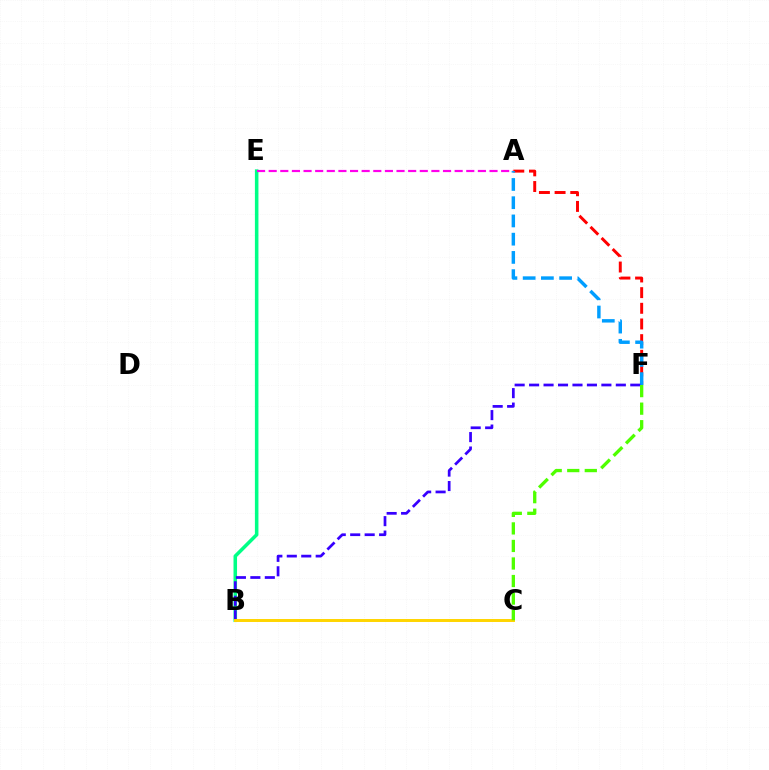{('B', 'E'): [{'color': '#00ff86', 'line_style': 'solid', 'thickness': 2.54}], ('A', 'E'): [{'color': '#ff00ed', 'line_style': 'dashed', 'thickness': 1.58}], ('A', 'F'): [{'color': '#ff0000', 'line_style': 'dashed', 'thickness': 2.13}, {'color': '#009eff', 'line_style': 'dashed', 'thickness': 2.48}], ('B', 'F'): [{'color': '#3700ff', 'line_style': 'dashed', 'thickness': 1.96}], ('B', 'C'): [{'color': '#ffd500', 'line_style': 'solid', 'thickness': 2.13}], ('C', 'F'): [{'color': '#4fff00', 'line_style': 'dashed', 'thickness': 2.38}]}